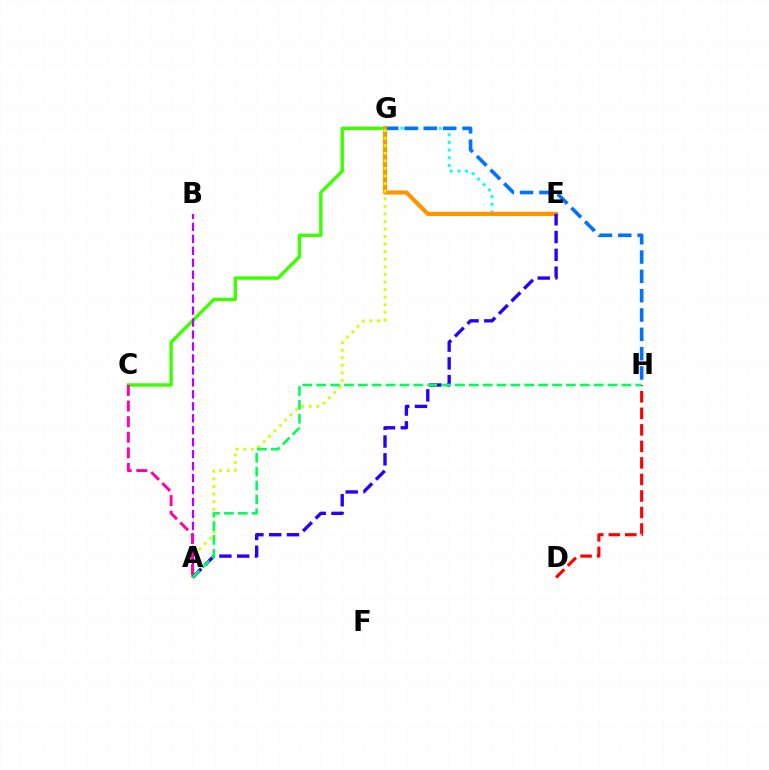{('C', 'G'): [{'color': '#3dff00', 'line_style': 'solid', 'thickness': 2.46}], ('E', 'G'): [{'color': '#00fff6', 'line_style': 'dotted', 'thickness': 2.09}, {'color': '#ff9400', 'line_style': 'solid', 'thickness': 2.99}], ('A', 'B'): [{'color': '#b900ff', 'line_style': 'dashed', 'thickness': 1.63}], ('G', 'H'): [{'color': '#0074ff', 'line_style': 'dashed', 'thickness': 2.63}], ('A', 'G'): [{'color': '#d1ff00', 'line_style': 'dotted', 'thickness': 2.06}], ('D', 'H'): [{'color': '#ff0000', 'line_style': 'dashed', 'thickness': 2.25}], ('A', 'E'): [{'color': '#2500ff', 'line_style': 'dashed', 'thickness': 2.42}], ('A', 'C'): [{'color': '#ff00ac', 'line_style': 'dashed', 'thickness': 2.12}], ('A', 'H'): [{'color': '#00ff5c', 'line_style': 'dashed', 'thickness': 1.88}]}